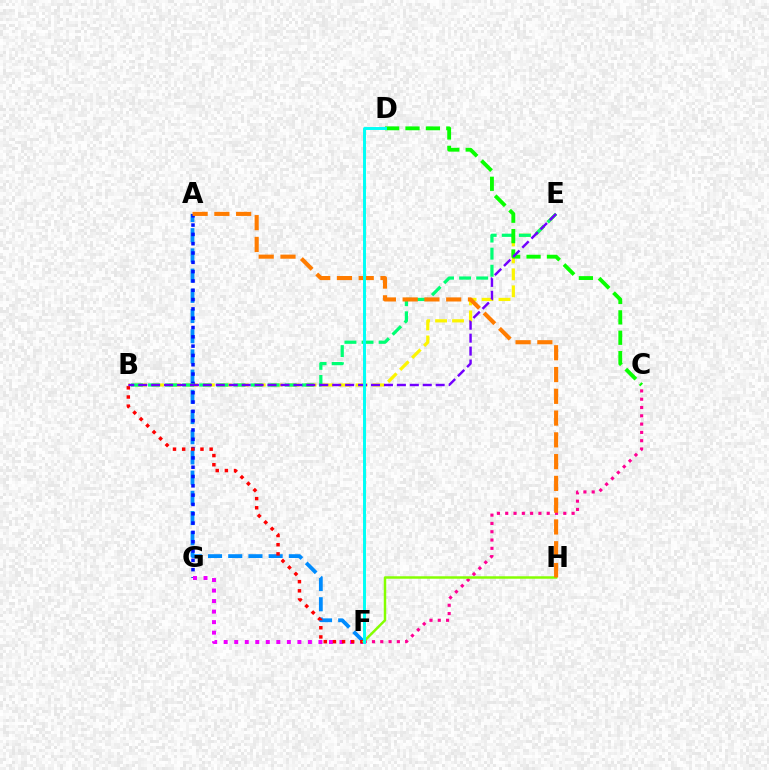{('B', 'E'): [{'color': '#fcf500', 'line_style': 'dashed', 'thickness': 2.3}, {'color': '#00ff74', 'line_style': 'dashed', 'thickness': 2.32}, {'color': '#7200ff', 'line_style': 'dashed', 'thickness': 1.76}], ('A', 'F'): [{'color': '#008cff', 'line_style': 'dashed', 'thickness': 2.74}], ('A', 'G'): [{'color': '#0010ff', 'line_style': 'dotted', 'thickness': 2.53}], ('C', 'F'): [{'color': '#ff0094', 'line_style': 'dotted', 'thickness': 2.25}], ('F', 'G'): [{'color': '#ee00ff', 'line_style': 'dotted', 'thickness': 2.86}], ('B', 'F'): [{'color': '#ff0000', 'line_style': 'dotted', 'thickness': 2.49}], ('C', 'D'): [{'color': '#08ff00', 'line_style': 'dashed', 'thickness': 2.77}], ('F', 'H'): [{'color': '#84ff00', 'line_style': 'solid', 'thickness': 1.78}], ('A', 'H'): [{'color': '#ff7c00', 'line_style': 'dashed', 'thickness': 2.96}], ('D', 'F'): [{'color': '#00fff6', 'line_style': 'solid', 'thickness': 2.12}]}